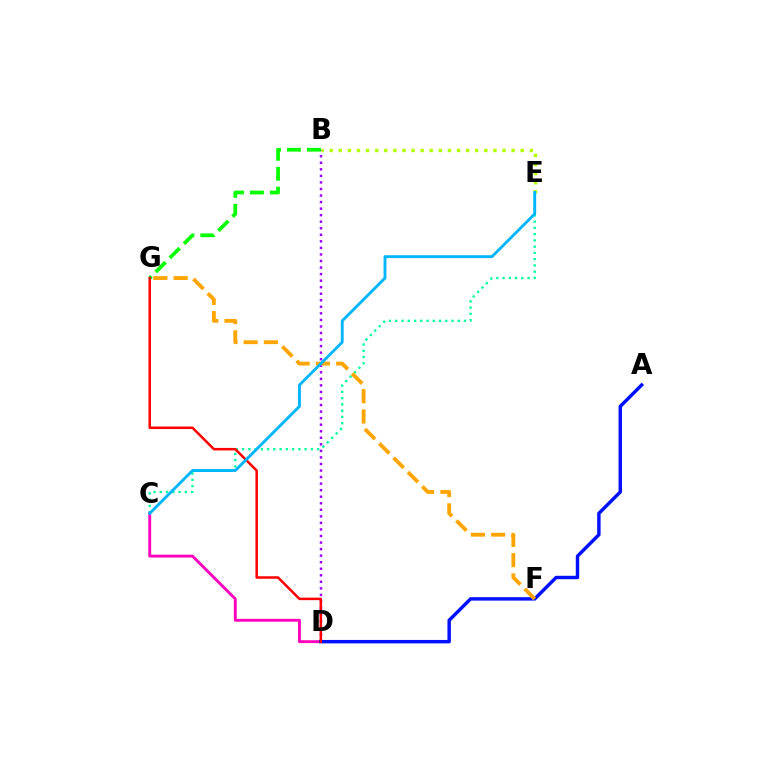{('C', 'E'): [{'color': '#00ff9d', 'line_style': 'dotted', 'thickness': 1.7}, {'color': '#00b5ff', 'line_style': 'solid', 'thickness': 2.07}], ('B', 'D'): [{'color': '#9b00ff', 'line_style': 'dotted', 'thickness': 1.78}], ('C', 'D'): [{'color': '#ff00bd', 'line_style': 'solid', 'thickness': 2.07}], ('A', 'D'): [{'color': '#0010ff', 'line_style': 'solid', 'thickness': 2.47}], ('B', 'G'): [{'color': '#08ff00', 'line_style': 'dashed', 'thickness': 2.71}], ('F', 'G'): [{'color': '#ffa500', 'line_style': 'dashed', 'thickness': 2.75}], ('D', 'G'): [{'color': '#ff0000', 'line_style': 'solid', 'thickness': 1.81}], ('B', 'E'): [{'color': '#b3ff00', 'line_style': 'dotted', 'thickness': 2.47}]}